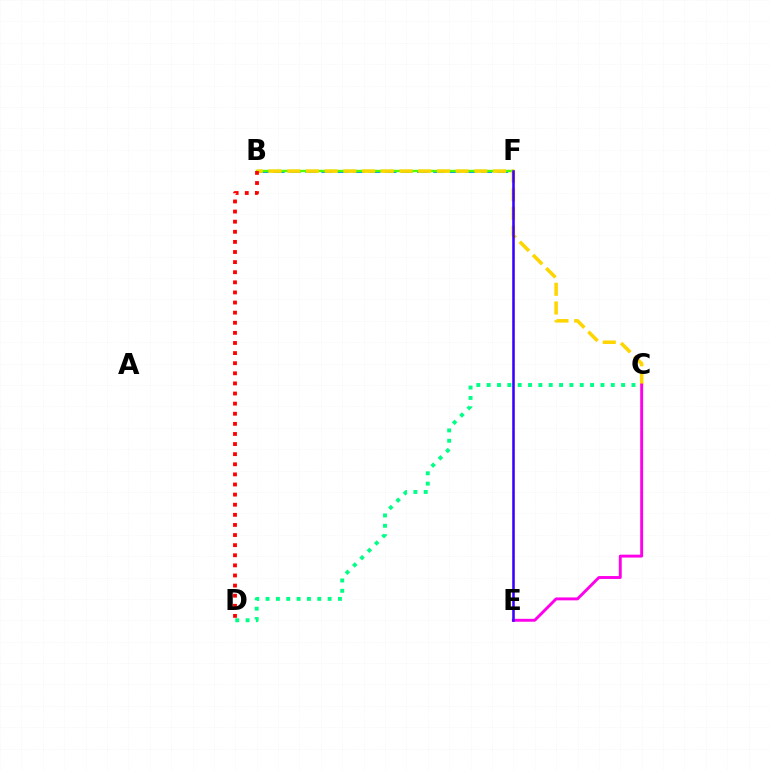{('B', 'F'): [{'color': '#009eff', 'line_style': 'dashed', 'thickness': 2.17}, {'color': '#4fff00', 'line_style': 'solid', 'thickness': 1.72}], ('C', 'D'): [{'color': '#00ff86', 'line_style': 'dotted', 'thickness': 2.81}], ('B', 'C'): [{'color': '#ffd500', 'line_style': 'dashed', 'thickness': 2.54}], ('C', 'E'): [{'color': '#ff00ed', 'line_style': 'solid', 'thickness': 2.09}], ('E', 'F'): [{'color': '#3700ff', 'line_style': 'solid', 'thickness': 1.84}], ('B', 'D'): [{'color': '#ff0000', 'line_style': 'dotted', 'thickness': 2.75}]}